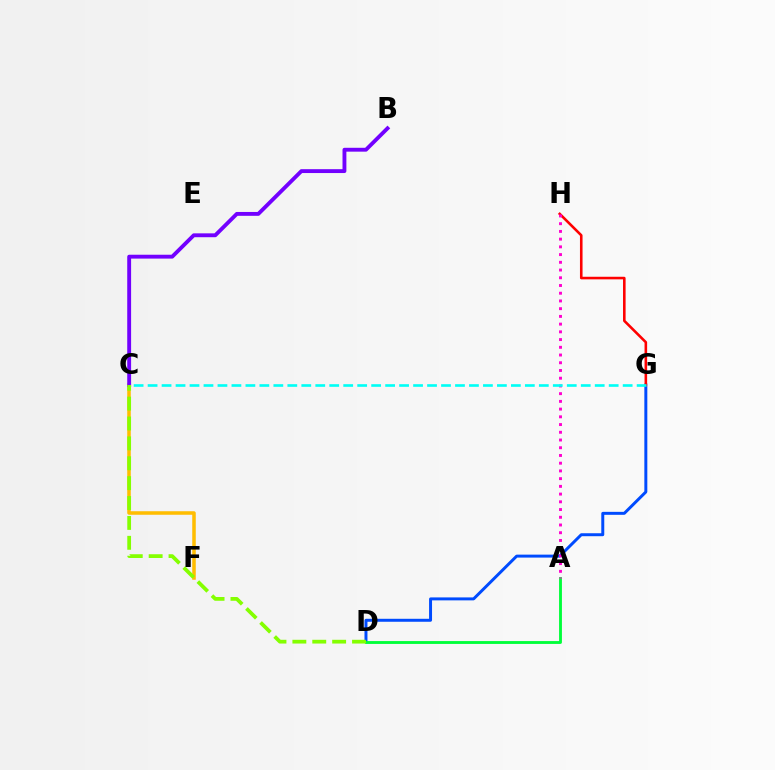{('C', 'F'): [{'color': '#ffbd00', 'line_style': 'solid', 'thickness': 2.53}], ('D', 'G'): [{'color': '#004bff', 'line_style': 'solid', 'thickness': 2.14}], ('G', 'H'): [{'color': '#ff0000', 'line_style': 'solid', 'thickness': 1.86}], ('A', 'D'): [{'color': '#00ff39', 'line_style': 'solid', 'thickness': 2.05}], ('A', 'H'): [{'color': '#ff00cf', 'line_style': 'dotted', 'thickness': 2.1}], ('B', 'C'): [{'color': '#7200ff', 'line_style': 'solid', 'thickness': 2.78}], ('C', 'D'): [{'color': '#84ff00', 'line_style': 'dashed', 'thickness': 2.7}], ('C', 'G'): [{'color': '#00fff6', 'line_style': 'dashed', 'thickness': 1.9}]}